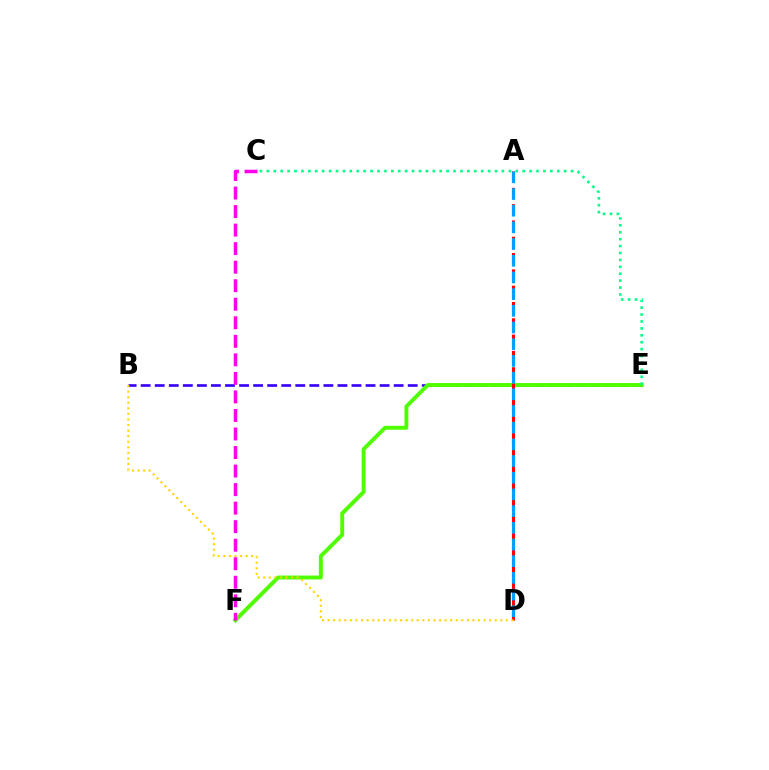{('B', 'E'): [{'color': '#3700ff', 'line_style': 'dashed', 'thickness': 1.91}], ('E', 'F'): [{'color': '#4fff00', 'line_style': 'solid', 'thickness': 2.82}], ('A', 'D'): [{'color': '#ff0000', 'line_style': 'dashed', 'thickness': 2.22}, {'color': '#009eff', 'line_style': 'dashed', 'thickness': 2.27}], ('C', 'F'): [{'color': '#ff00ed', 'line_style': 'dashed', 'thickness': 2.52}], ('B', 'D'): [{'color': '#ffd500', 'line_style': 'dotted', 'thickness': 1.51}], ('C', 'E'): [{'color': '#00ff86', 'line_style': 'dotted', 'thickness': 1.88}]}